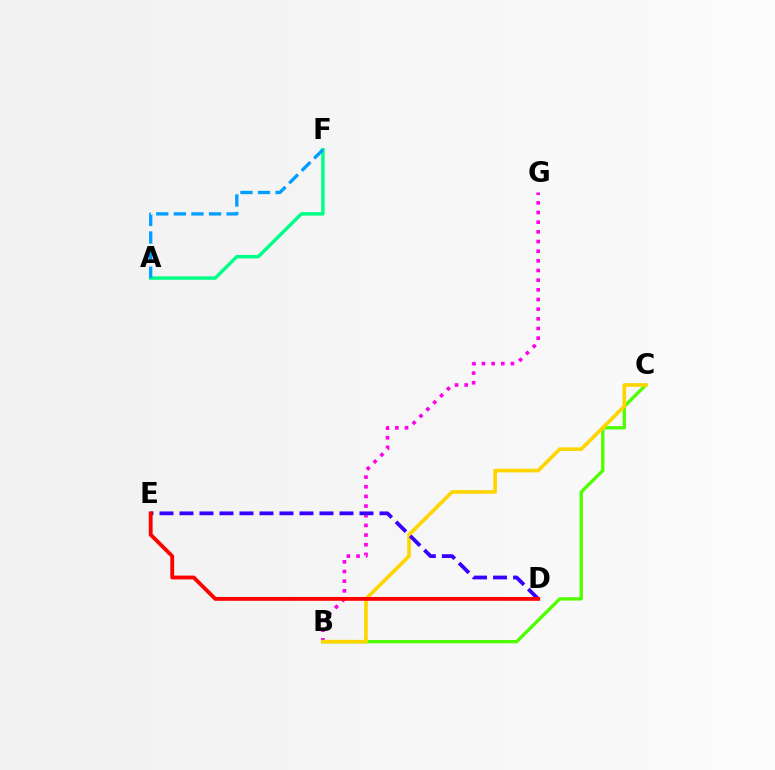{('A', 'F'): [{'color': '#00ff86', 'line_style': 'solid', 'thickness': 2.5}, {'color': '#009eff', 'line_style': 'dashed', 'thickness': 2.39}], ('B', 'C'): [{'color': '#4fff00', 'line_style': 'solid', 'thickness': 2.4}, {'color': '#ffd500', 'line_style': 'solid', 'thickness': 2.61}], ('B', 'G'): [{'color': '#ff00ed', 'line_style': 'dotted', 'thickness': 2.63}], ('D', 'E'): [{'color': '#3700ff', 'line_style': 'dashed', 'thickness': 2.72}, {'color': '#ff0000', 'line_style': 'solid', 'thickness': 2.76}]}